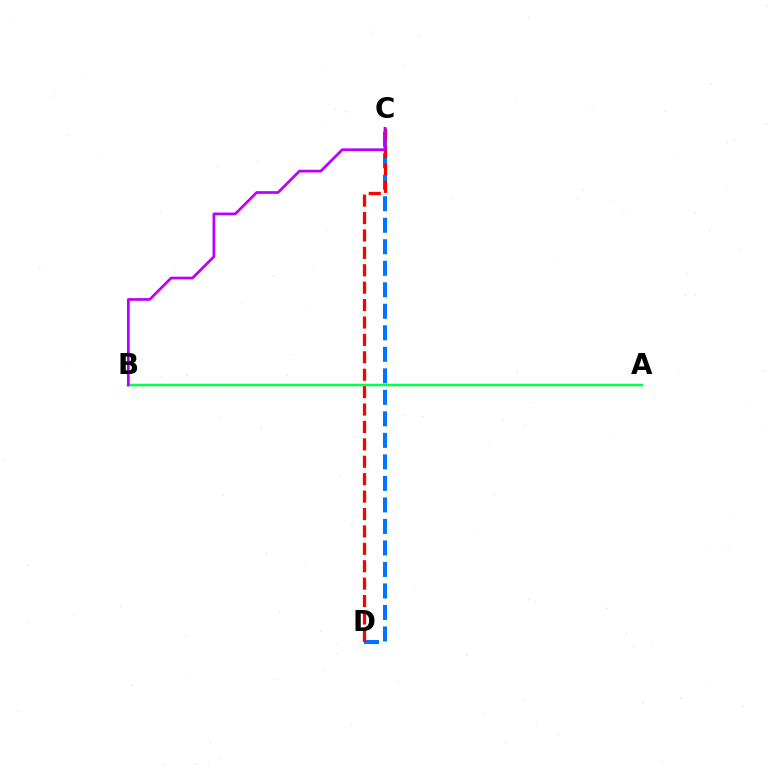{('C', 'D'): [{'color': '#0074ff', 'line_style': 'dashed', 'thickness': 2.92}, {'color': '#ff0000', 'line_style': 'dashed', 'thickness': 2.37}], ('A', 'B'): [{'color': '#d1ff00', 'line_style': 'solid', 'thickness': 1.64}, {'color': '#00ff5c', 'line_style': 'solid', 'thickness': 1.76}], ('B', 'C'): [{'color': '#b900ff', 'line_style': 'solid', 'thickness': 1.96}]}